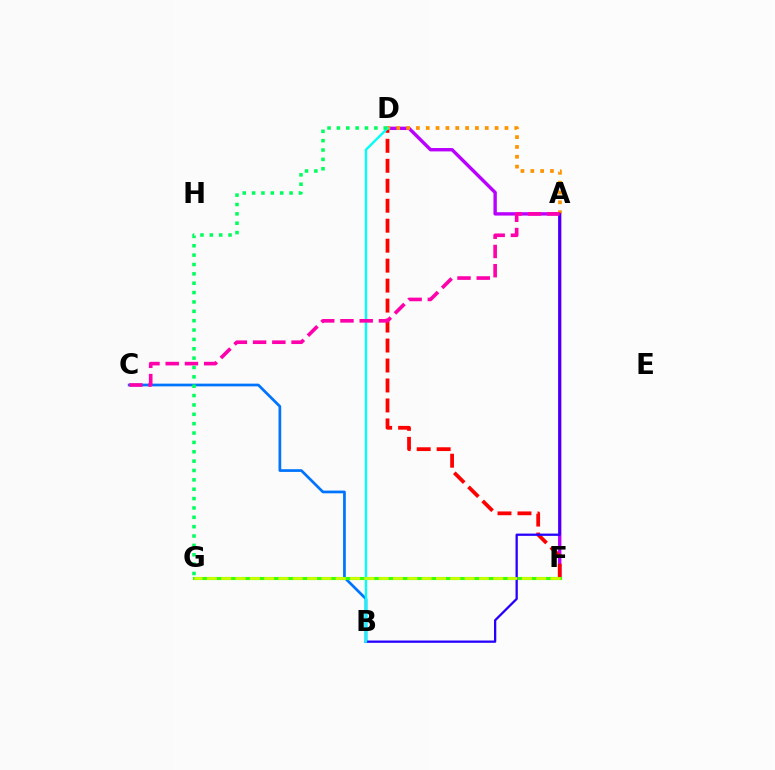{('D', 'F'): [{'color': '#b900ff', 'line_style': 'solid', 'thickness': 2.44}, {'color': '#ff0000', 'line_style': 'dashed', 'thickness': 2.71}], ('B', 'C'): [{'color': '#0074ff', 'line_style': 'solid', 'thickness': 1.96}], ('F', 'G'): [{'color': '#3dff00', 'line_style': 'solid', 'thickness': 2.24}, {'color': '#d1ff00', 'line_style': 'dashed', 'thickness': 1.95}], ('A', 'D'): [{'color': '#ff9400', 'line_style': 'dotted', 'thickness': 2.67}], ('A', 'B'): [{'color': '#2500ff', 'line_style': 'solid', 'thickness': 1.64}], ('B', 'D'): [{'color': '#00fff6', 'line_style': 'solid', 'thickness': 1.7}], ('A', 'C'): [{'color': '#ff00ac', 'line_style': 'dashed', 'thickness': 2.61}], ('D', 'G'): [{'color': '#00ff5c', 'line_style': 'dotted', 'thickness': 2.54}]}